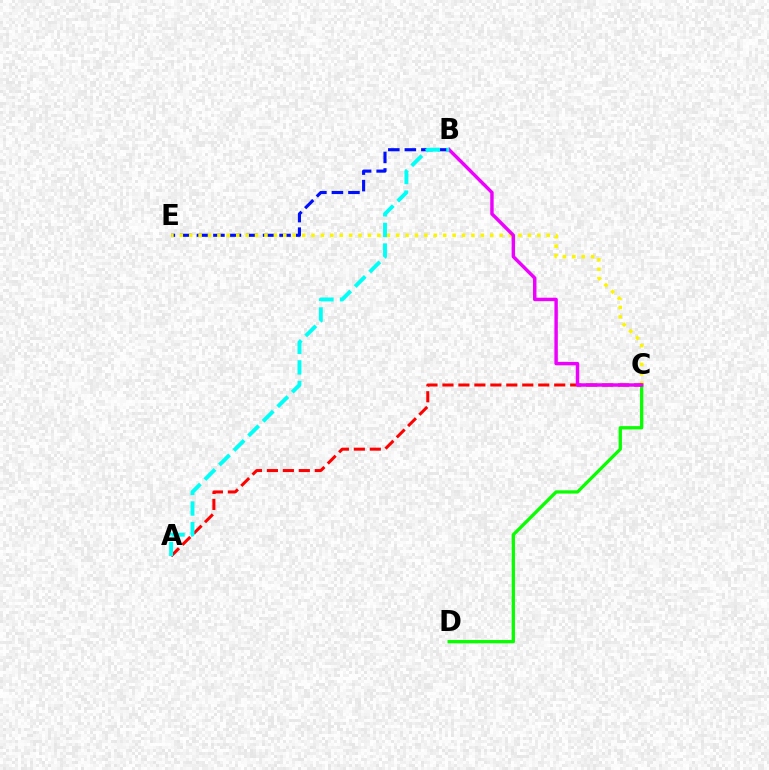{('B', 'E'): [{'color': '#0010ff', 'line_style': 'dashed', 'thickness': 2.25}], ('C', 'E'): [{'color': '#fcf500', 'line_style': 'dotted', 'thickness': 2.56}], ('C', 'D'): [{'color': '#08ff00', 'line_style': 'solid', 'thickness': 2.36}], ('A', 'C'): [{'color': '#ff0000', 'line_style': 'dashed', 'thickness': 2.17}], ('B', 'C'): [{'color': '#ee00ff', 'line_style': 'solid', 'thickness': 2.47}], ('A', 'B'): [{'color': '#00fff6', 'line_style': 'dashed', 'thickness': 2.8}]}